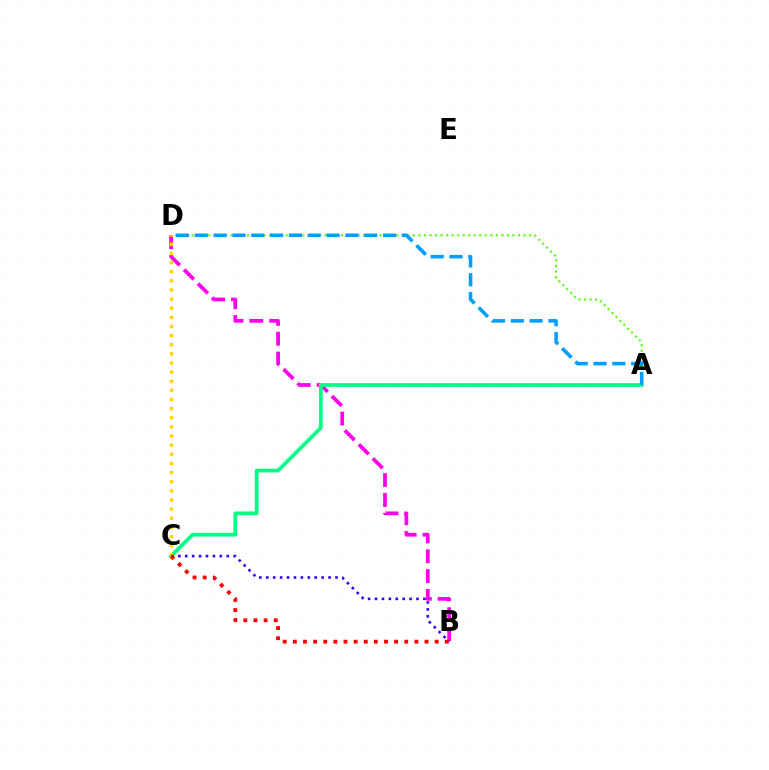{('B', 'D'): [{'color': '#ff00ed', 'line_style': 'dashed', 'thickness': 2.69}], ('A', 'D'): [{'color': '#4fff00', 'line_style': 'dotted', 'thickness': 1.5}, {'color': '#009eff', 'line_style': 'dashed', 'thickness': 2.56}], ('A', 'C'): [{'color': '#00ff86', 'line_style': 'solid', 'thickness': 2.7}], ('C', 'D'): [{'color': '#ffd500', 'line_style': 'dotted', 'thickness': 2.48}], ('B', 'C'): [{'color': '#3700ff', 'line_style': 'dotted', 'thickness': 1.88}, {'color': '#ff0000', 'line_style': 'dotted', 'thickness': 2.75}]}